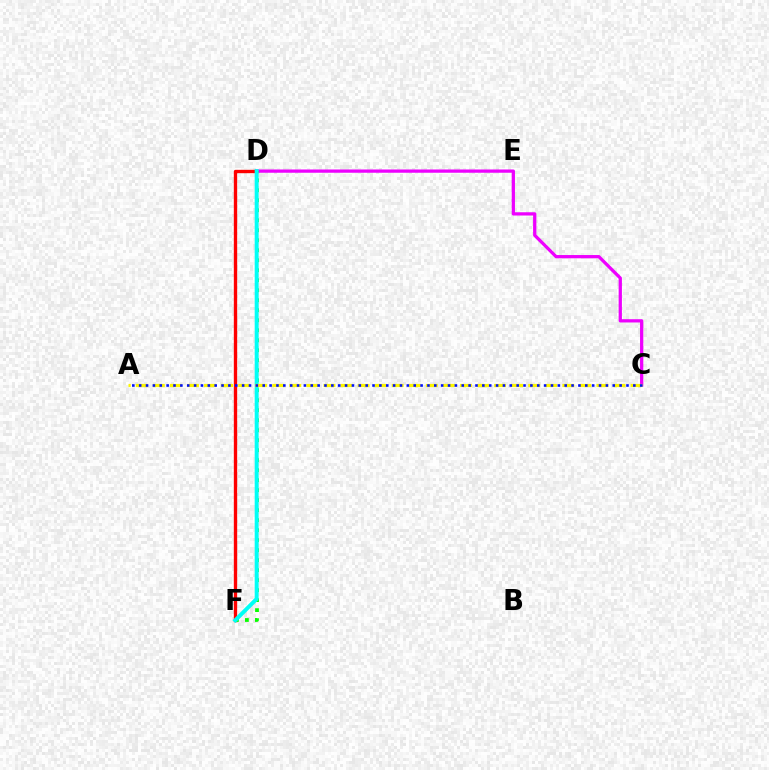{('D', 'F'): [{'color': '#ff0000', 'line_style': 'solid', 'thickness': 2.41}, {'color': '#08ff00', 'line_style': 'dotted', 'thickness': 2.72}, {'color': '#00fff6', 'line_style': 'solid', 'thickness': 2.84}], ('C', 'D'): [{'color': '#ee00ff', 'line_style': 'solid', 'thickness': 2.35}], ('A', 'C'): [{'color': '#fcf500', 'line_style': 'dashed', 'thickness': 2.32}, {'color': '#0010ff', 'line_style': 'dotted', 'thickness': 1.86}]}